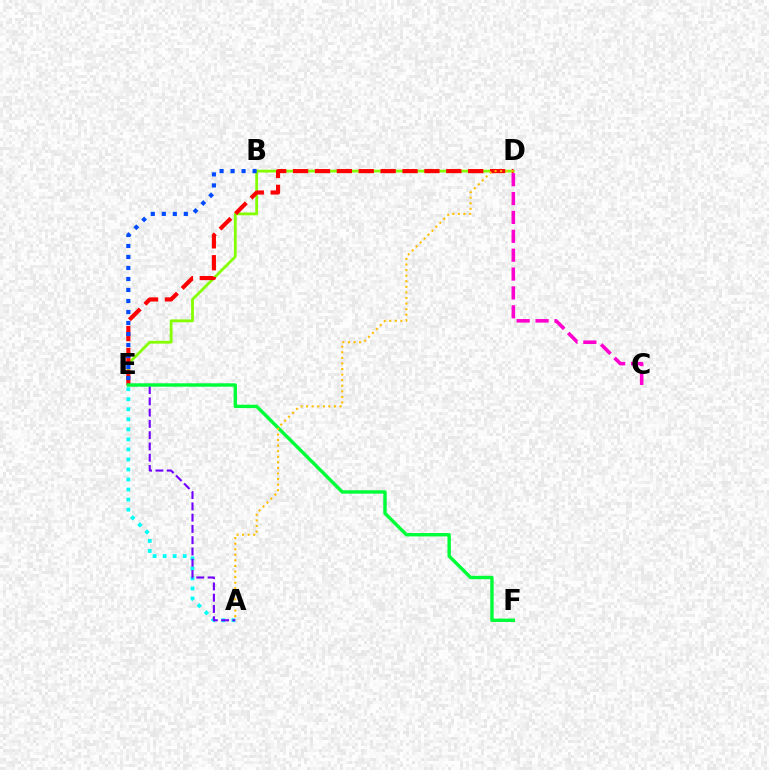{('D', 'E'): [{'color': '#84ff00', 'line_style': 'solid', 'thickness': 2.0}, {'color': '#ff0000', 'line_style': 'dashed', 'thickness': 2.97}], ('A', 'E'): [{'color': '#00fff6', 'line_style': 'dotted', 'thickness': 2.73}, {'color': '#7200ff', 'line_style': 'dashed', 'thickness': 1.53}], ('C', 'D'): [{'color': '#ff00cf', 'line_style': 'dashed', 'thickness': 2.56}], ('B', 'E'): [{'color': '#004bff', 'line_style': 'dotted', 'thickness': 2.99}], ('E', 'F'): [{'color': '#00ff39', 'line_style': 'solid', 'thickness': 2.45}], ('A', 'D'): [{'color': '#ffbd00', 'line_style': 'dotted', 'thickness': 1.52}]}